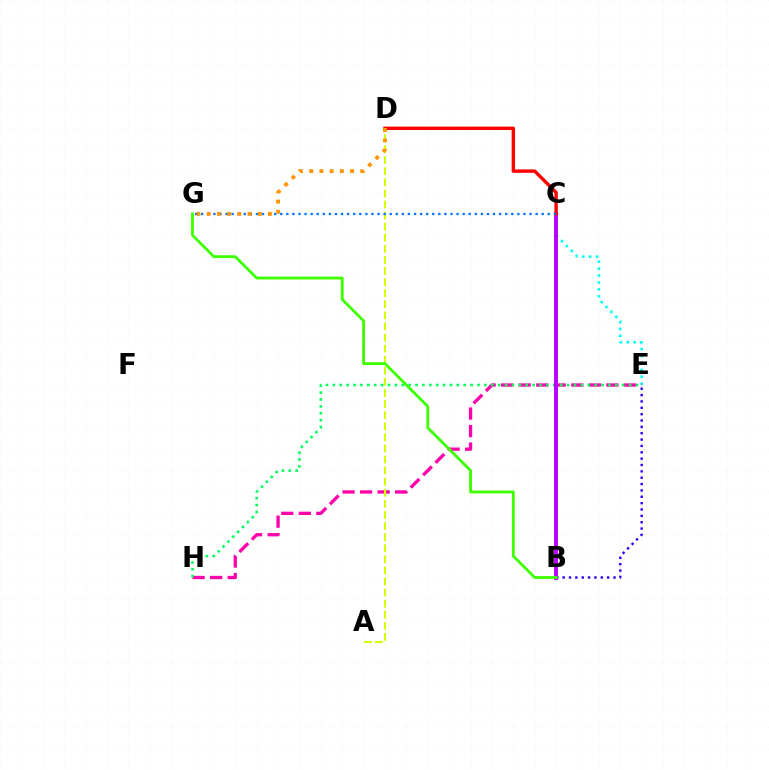{('B', 'E'): [{'color': '#2500ff', 'line_style': 'dotted', 'thickness': 1.73}], ('C', 'E'): [{'color': '#00fff6', 'line_style': 'dotted', 'thickness': 1.88}], ('E', 'H'): [{'color': '#ff00ac', 'line_style': 'dashed', 'thickness': 2.38}, {'color': '#00ff5c', 'line_style': 'dotted', 'thickness': 1.87}], ('B', 'C'): [{'color': '#b900ff', 'line_style': 'solid', 'thickness': 2.8}], ('C', 'D'): [{'color': '#ff0000', 'line_style': 'solid', 'thickness': 2.45}], ('A', 'D'): [{'color': '#d1ff00', 'line_style': 'dashed', 'thickness': 1.51}], ('C', 'G'): [{'color': '#0074ff', 'line_style': 'dotted', 'thickness': 1.65}], ('B', 'G'): [{'color': '#3dff00', 'line_style': 'solid', 'thickness': 2.03}], ('D', 'G'): [{'color': '#ff9400', 'line_style': 'dotted', 'thickness': 2.77}]}